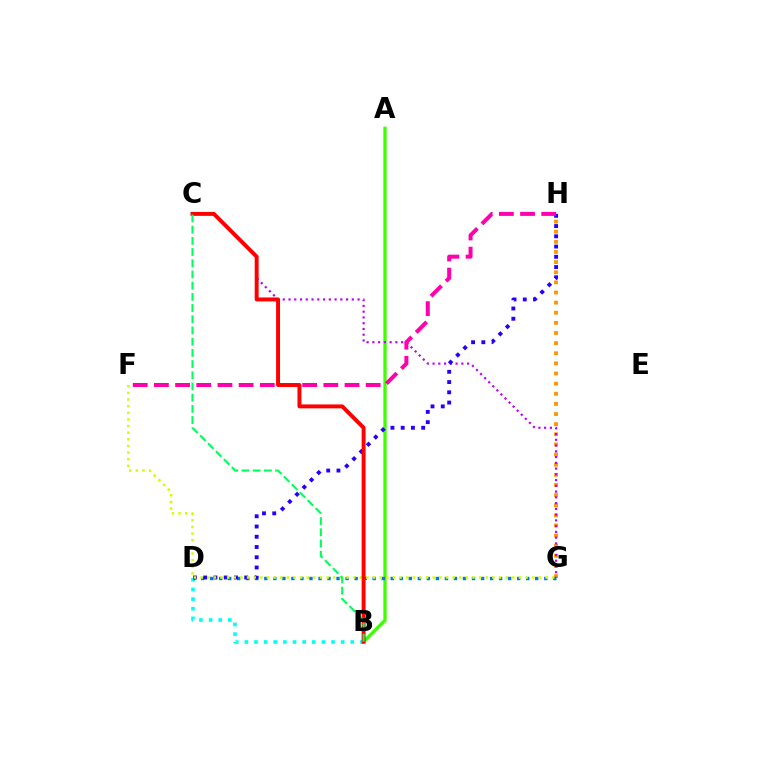{('A', 'B'): [{'color': '#3dff00', 'line_style': 'solid', 'thickness': 2.38}], ('B', 'D'): [{'color': '#00fff6', 'line_style': 'dotted', 'thickness': 2.62}], ('G', 'H'): [{'color': '#ff9400', 'line_style': 'dotted', 'thickness': 2.75}], ('D', 'G'): [{'color': '#0074ff', 'line_style': 'dotted', 'thickness': 2.45}], ('C', 'G'): [{'color': '#b900ff', 'line_style': 'dotted', 'thickness': 1.56}], ('D', 'H'): [{'color': '#2500ff', 'line_style': 'dotted', 'thickness': 2.78}], ('F', 'G'): [{'color': '#d1ff00', 'line_style': 'dotted', 'thickness': 1.8}], ('F', 'H'): [{'color': '#ff00ac', 'line_style': 'dashed', 'thickness': 2.88}], ('B', 'C'): [{'color': '#ff0000', 'line_style': 'solid', 'thickness': 2.84}, {'color': '#00ff5c', 'line_style': 'dashed', 'thickness': 1.52}]}